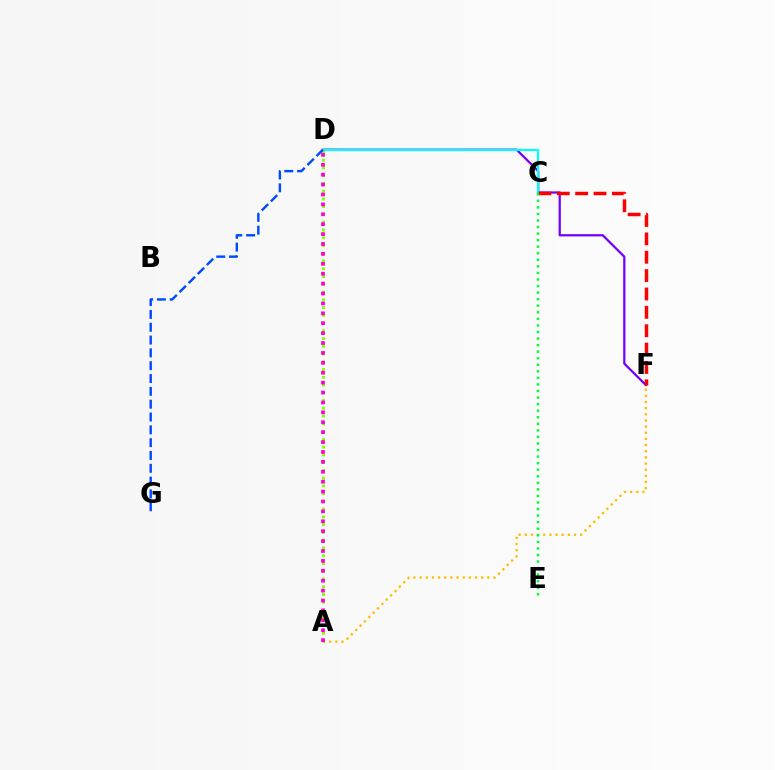{('A', 'F'): [{'color': '#ffbd00', 'line_style': 'dotted', 'thickness': 1.67}], ('D', 'F'): [{'color': '#7200ff', 'line_style': 'solid', 'thickness': 1.61}], ('A', 'D'): [{'color': '#84ff00', 'line_style': 'dotted', 'thickness': 2.11}, {'color': '#ff00cf', 'line_style': 'dotted', 'thickness': 2.69}], ('C', 'D'): [{'color': '#00fff6', 'line_style': 'solid', 'thickness': 1.58}], ('D', 'G'): [{'color': '#004bff', 'line_style': 'dashed', 'thickness': 1.74}], ('C', 'F'): [{'color': '#ff0000', 'line_style': 'dashed', 'thickness': 2.5}], ('C', 'E'): [{'color': '#00ff39', 'line_style': 'dotted', 'thickness': 1.78}]}